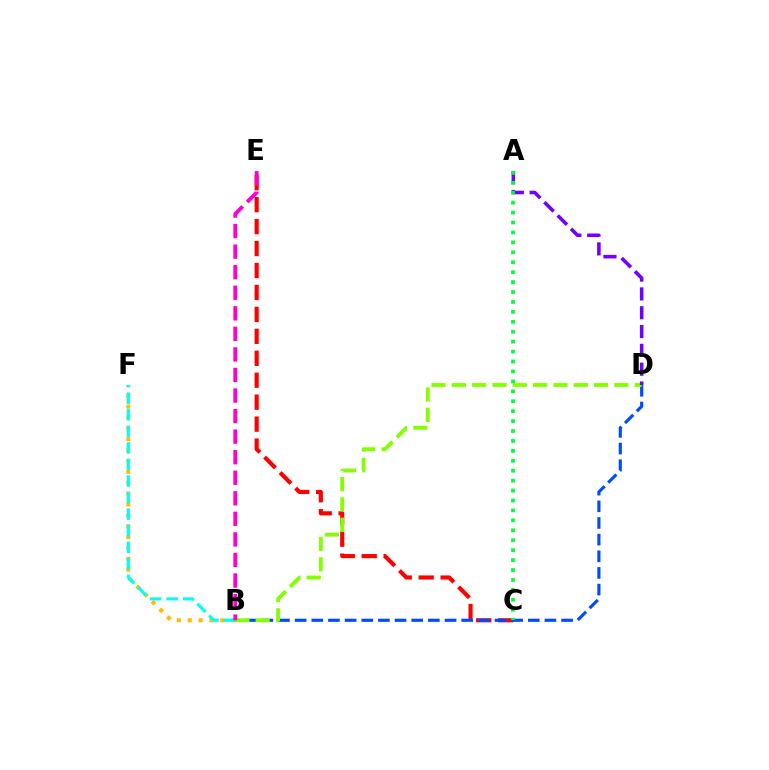{('C', 'E'): [{'color': '#ff0000', 'line_style': 'dashed', 'thickness': 2.98}], ('B', 'F'): [{'color': '#ffbd00', 'line_style': 'dotted', 'thickness': 2.95}, {'color': '#00fff6', 'line_style': 'dashed', 'thickness': 2.25}], ('B', 'D'): [{'color': '#004bff', 'line_style': 'dashed', 'thickness': 2.26}, {'color': '#84ff00', 'line_style': 'dashed', 'thickness': 2.76}], ('A', 'D'): [{'color': '#7200ff', 'line_style': 'dashed', 'thickness': 2.56}], ('B', 'E'): [{'color': '#ff00cf', 'line_style': 'dashed', 'thickness': 2.79}], ('A', 'C'): [{'color': '#00ff39', 'line_style': 'dotted', 'thickness': 2.7}]}